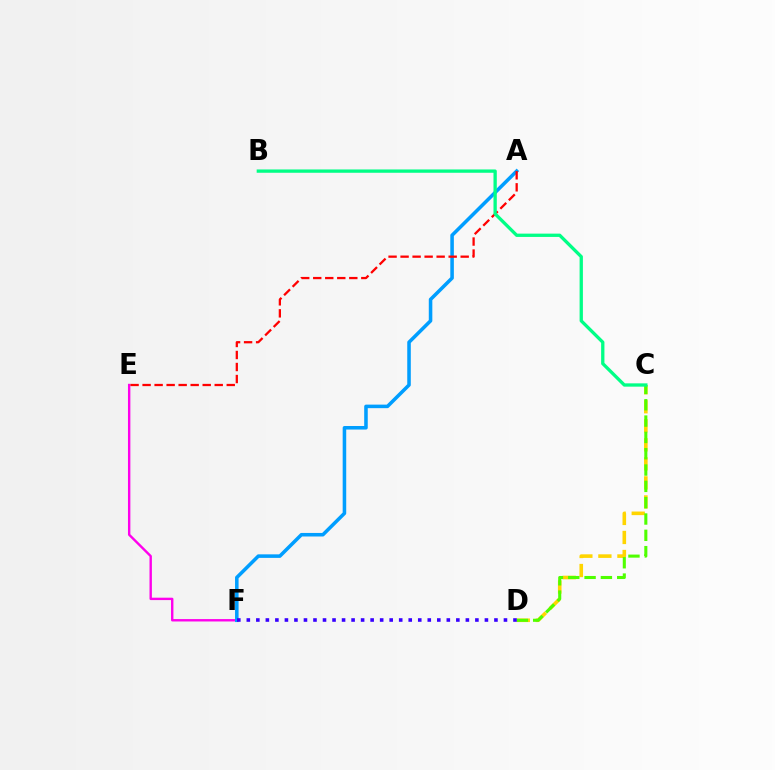{('E', 'F'): [{'color': '#ff00ed', 'line_style': 'solid', 'thickness': 1.72}], ('A', 'F'): [{'color': '#009eff', 'line_style': 'solid', 'thickness': 2.55}], ('A', 'E'): [{'color': '#ff0000', 'line_style': 'dashed', 'thickness': 1.63}], ('C', 'D'): [{'color': '#ffd500', 'line_style': 'dashed', 'thickness': 2.58}, {'color': '#4fff00', 'line_style': 'dashed', 'thickness': 2.22}], ('B', 'C'): [{'color': '#00ff86', 'line_style': 'solid', 'thickness': 2.38}], ('D', 'F'): [{'color': '#3700ff', 'line_style': 'dotted', 'thickness': 2.59}]}